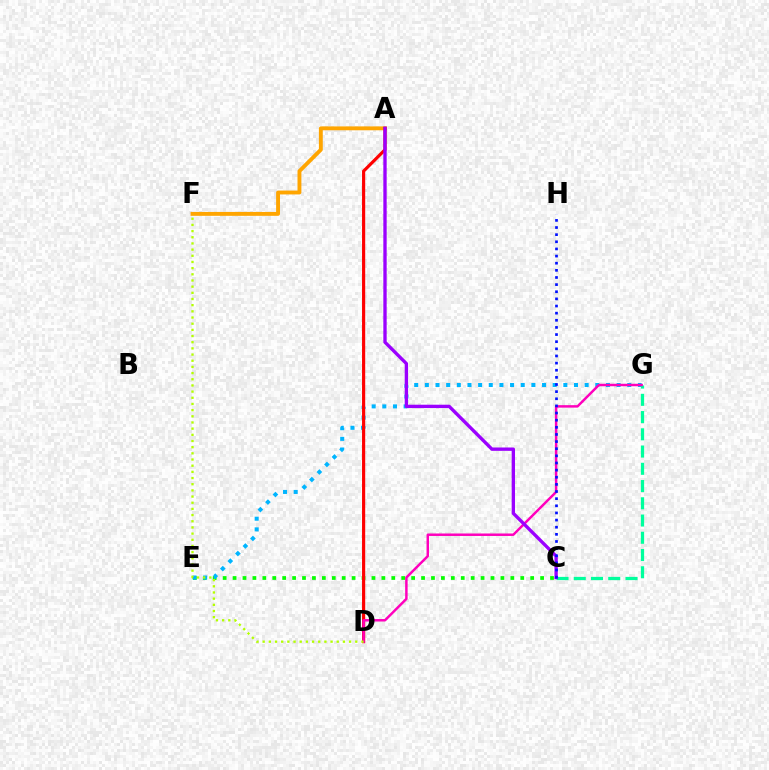{('C', 'E'): [{'color': '#08ff00', 'line_style': 'dotted', 'thickness': 2.7}], ('A', 'F'): [{'color': '#ffa500', 'line_style': 'solid', 'thickness': 2.8}], ('E', 'G'): [{'color': '#00b5ff', 'line_style': 'dotted', 'thickness': 2.89}], ('A', 'D'): [{'color': '#ff0000', 'line_style': 'solid', 'thickness': 2.27}], ('C', 'G'): [{'color': '#00ff9d', 'line_style': 'dashed', 'thickness': 2.34}], ('D', 'G'): [{'color': '#ff00bd', 'line_style': 'solid', 'thickness': 1.78}], ('A', 'C'): [{'color': '#9b00ff', 'line_style': 'solid', 'thickness': 2.41}], ('D', 'F'): [{'color': '#b3ff00', 'line_style': 'dotted', 'thickness': 1.68}], ('C', 'H'): [{'color': '#0010ff', 'line_style': 'dotted', 'thickness': 1.94}]}